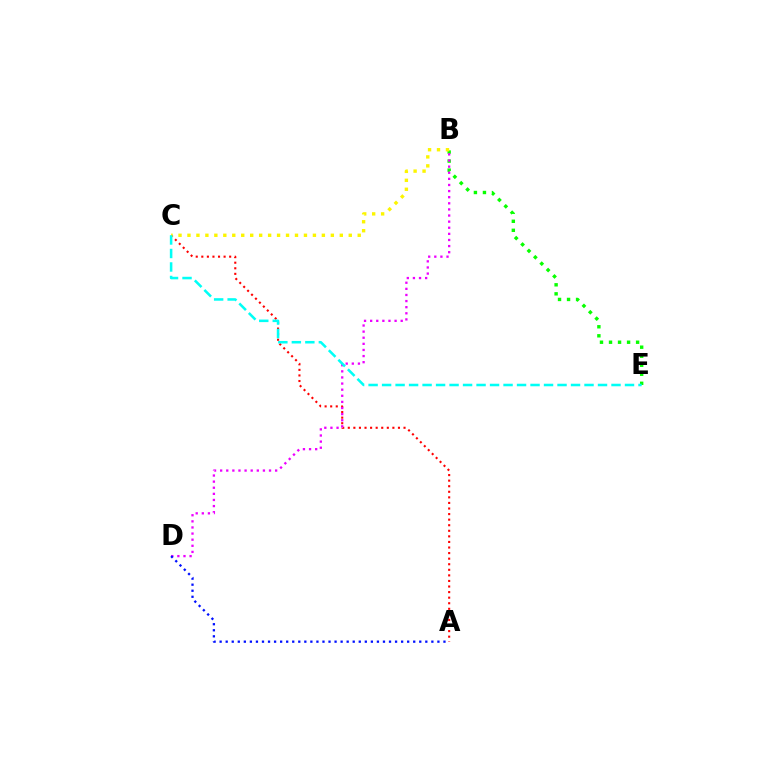{('B', 'E'): [{'color': '#08ff00', 'line_style': 'dotted', 'thickness': 2.45}], ('A', 'C'): [{'color': '#ff0000', 'line_style': 'dotted', 'thickness': 1.51}], ('B', 'C'): [{'color': '#fcf500', 'line_style': 'dotted', 'thickness': 2.43}], ('B', 'D'): [{'color': '#ee00ff', 'line_style': 'dotted', 'thickness': 1.66}], ('C', 'E'): [{'color': '#00fff6', 'line_style': 'dashed', 'thickness': 1.83}], ('A', 'D'): [{'color': '#0010ff', 'line_style': 'dotted', 'thickness': 1.64}]}